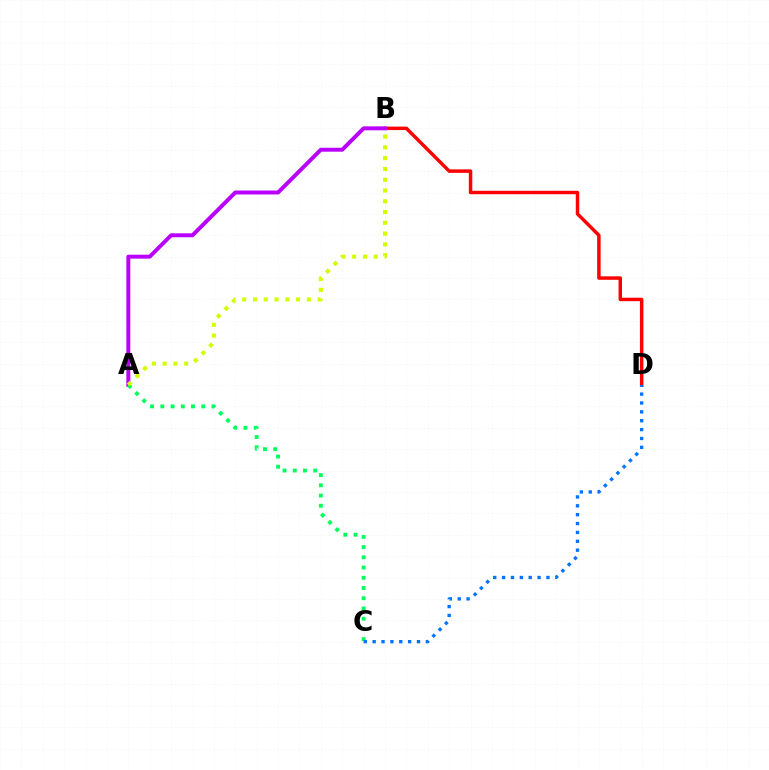{('B', 'D'): [{'color': '#ff0000', 'line_style': 'solid', 'thickness': 2.49}], ('A', 'B'): [{'color': '#b900ff', 'line_style': 'solid', 'thickness': 2.84}, {'color': '#d1ff00', 'line_style': 'dotted', 'thickness': 2.93}], ('A', 'C'): [{'color': '#00ff5c', 'line_style': 'dotted', 'thickness': 2.78}], ('C', 'D'): [{'color': '#0074ff', 'line_style': 'dotted', 'thickness': 2.41}]}